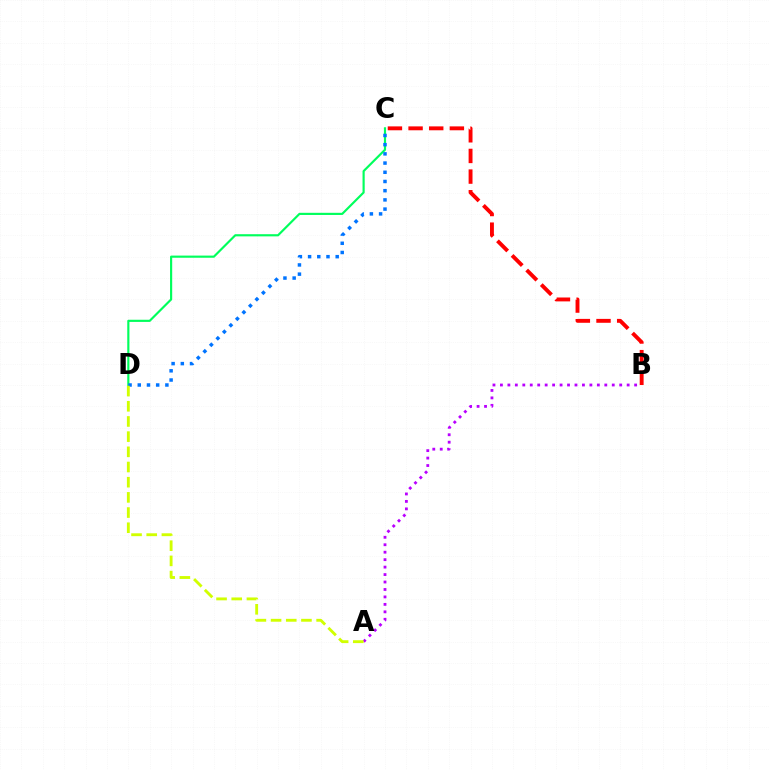{('B', 'C'): [{'color': '#ff0000', 'line_style': 'dashed', 'thickness': 2.8}], ('A', 'B'): [{'color': '#b900ff', 'line_style': 'dotted', 'thickness': 2.03}], ('C', 'D'): [{'color': '#00ff5c', 'line_style': 'solid', 'thickness': 1.56}, {'color': '#0074ff', 'line_style': 'dotted', 'thickness': 2.5}], ('A', 'D'): [{'color': '#d1ff00', 'line_style': 'dashed', 'thickness': 2.06}]}